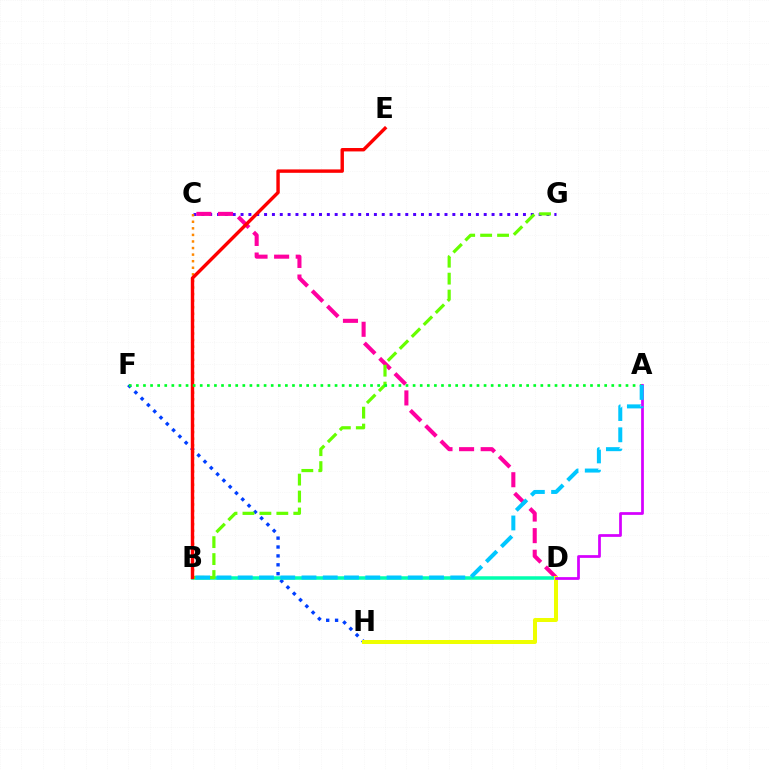{('C', 'G'): [{'color': '#4f00ff', 'line_style': 'dotted', 'thickness': 2.13}], ('F', 'H'): [{'color': '#003fff', 'line_style': 'dotted', 'thickness': 2.42}], ('C', 'D'): [{'color': '#ff00a0', 'line_style': 'dashed', 'thickness': 2.93}], ('B', 'D'): [{'color': '#00ffaf', 'line_style': 'solid', 'thickness': 2.52}], ('B', 'G'): [{'color': '#66ff00', 'line_style': 'dashed', 'thickness': 2.3}], ('B', 'C'): [{'color': '#ff8800', 'line_style': 'dotted', 'thickness': 1.79}], ('B', 'E'): [{'color': '#ff0000', 'line_style': 'solid', 'thickness': 2.45}], ('A', 'F'): [{'color': '#00ff27', 'line_style': 'dotted', 'thickness': 1.93}], ('D', 'H'): [{'color': '#eeff00', 'line_style': 'solid', 'thickness': 2.88}], ('A', 'D'): [{'color': '#d600ff', 'line_style': 'solid', 'thickness': 1.97}], ('A', 'B'): [{'color': '#00c7ff', 'line_style': 'dashed', 'thickness': 2.89}]}